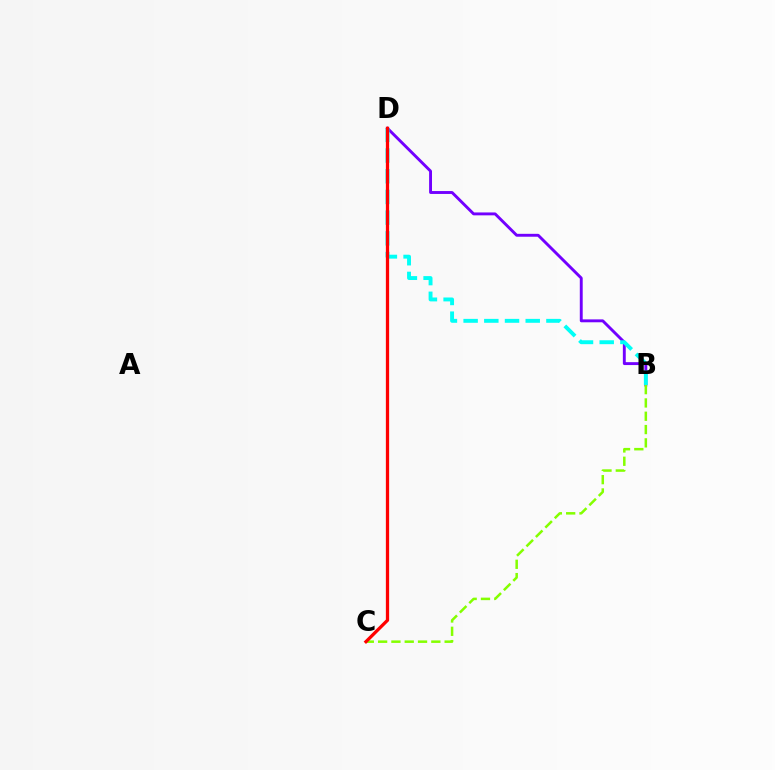{('B', 'D'): [{'color': '#7200ff', 'line_style': 'solid', 'thickness': 2.09}, {'color': '#00fff6', 'line_style': 'dashed', 'thickness': 2.81}], ('B', 'C'): [{'color': '#84ff00', 'line_style': 'dashed', 'thickness': 1.81}], ('C', 'D'): [{'color': '#ff0000', 'line_style': 'solid', 'thickness': 2.35}]}